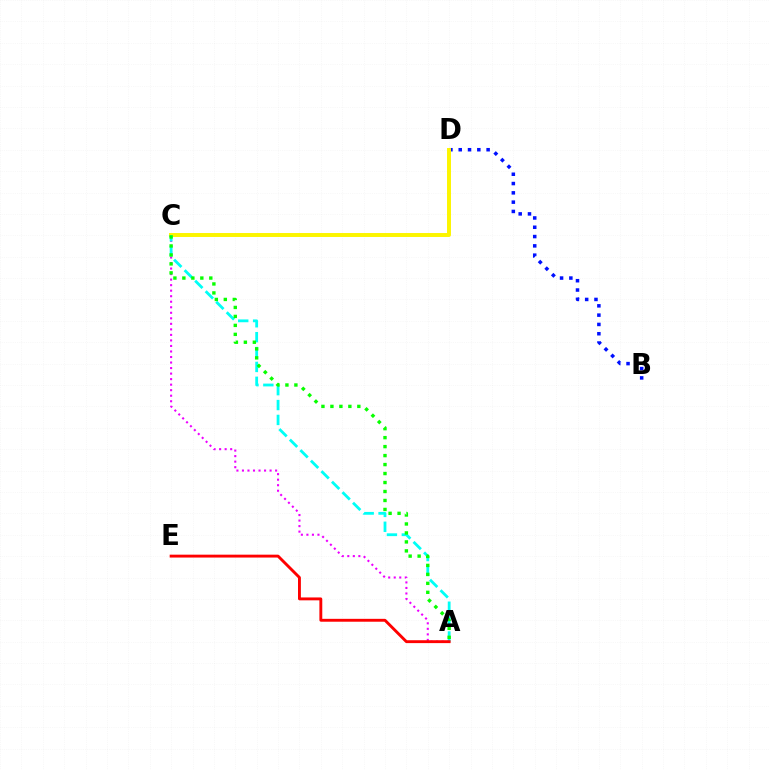{('B', 'D'): [{'color': '#0010ff', 'line_style': 'dotted', 'thickness': 2.53}], ('A', 'C'): [{'color': '#ee00ff', 'line_style': 'dotted', 'thickness': 1.5}, {'color': '#00fff6', 'line_style': 'dashed', 'thickness': 2.02}, {'color': '#08ff00', 'line_style': 'dotted', 'thickness': 2.44}], ('C', 'D'): [{'color': '#fcf500', 'line_style': 'solid', 'thickness': 2.84}], ('A', 'E'): [{'color': '#ff0000', 'line_style': 'solid', 'thickness': 2.08}]}